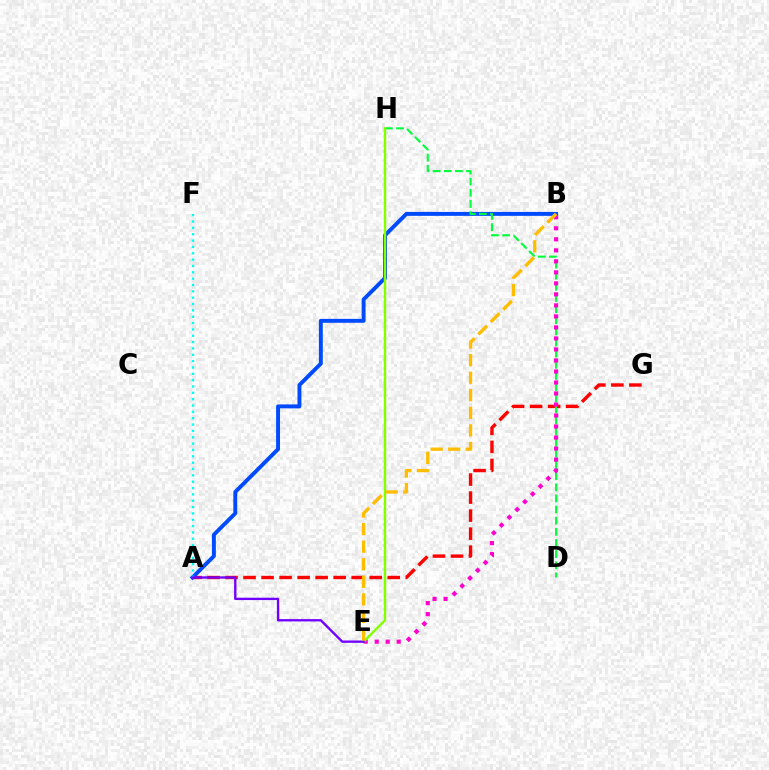{('A', 'G'): [{'color': '#ff0000', 'line_style': 'dashed', 'thickness': 2.45}], ('A', 'B'): [{'color': '#004bff', 'line_style': 'solid', 'thickness': 2.82}], ('D', 'H'): [{'color': '#00ff39', 'line_style': 'dashed', 'thickness': 1.51}], ('B', 'E'): [{'color': '#ff00cf', 'line_style': 'dotted', 'thickness': 2.99}, {'color': '#ffbd00', 'line_style': 'dashed', 'thickness': 2.39}], ('A', 'F'): [{'color': '#00fff6', 'line_style': 'dotted', 'thickness': 1.72}], ('E', 'H'): [{'color': '#84ff00', 'line_style': 'solid', 'thickness': 1.74}], ('A', 'E'): [{'color': '#7200ff', 'line_style': 'solid', 'thickness': 1.69}]}